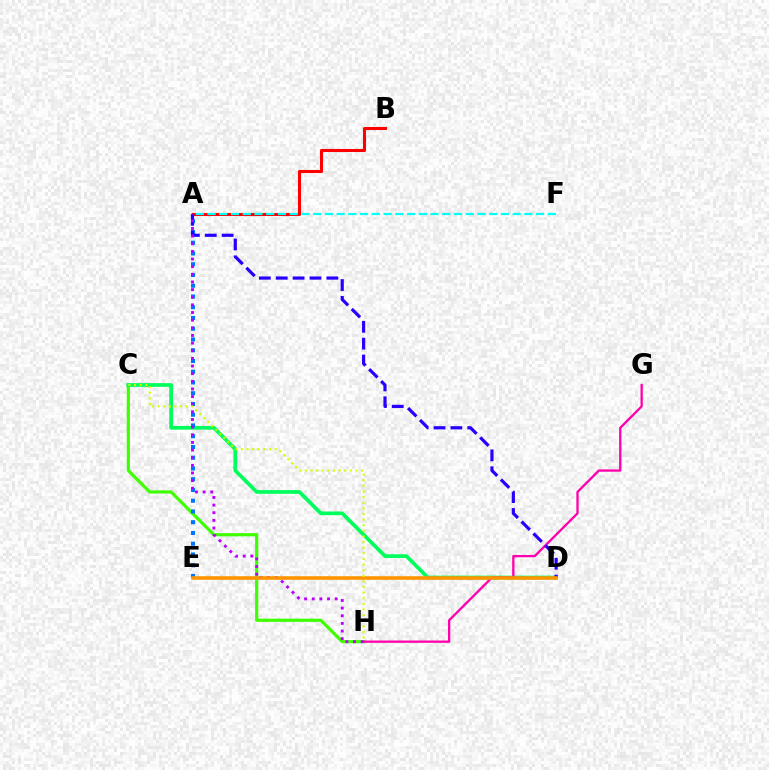{('A', 'B'): [{'color': '#ff0000', 'line_style': 'solid', 'thickness': 2.2}], ('C', 'H'): [{'color': '#3dff00', 'line_style': 'solid', 'thickness': 2.29}, {'color': '#d1ff00', 'line_style': 'dotted', 'thickness': 1.53}], ('C', 'D'): [{'color': '#00ff5c', 'line_style': 'solid', 'thickness': 2.68}], ('G', 'H'): [{'color': '#ff00ac', 'line_style': 'solid', 'thickness': 1.66}], ('A', 'E'): [{'color': '#0074ff', 'line_style': 'dotted', 'thickness': 2.92}], ('A', 'F'): [{'color': '#00fff6', 'line_style': 'dashed', 'thickness': 1.59}], ('A', 'D'): [{'color': '#2500ff', 'line_style': 'dashed', 'thickness': 2.29}], ('A', 'H'): [{'color': '#b900ff', 'line_style': 'dotted', 'thickness': 2.08}], ('D', 'E'): [{'color': '#ff9400', 'line_style': 'solid', 'thickness': 2.58}]}